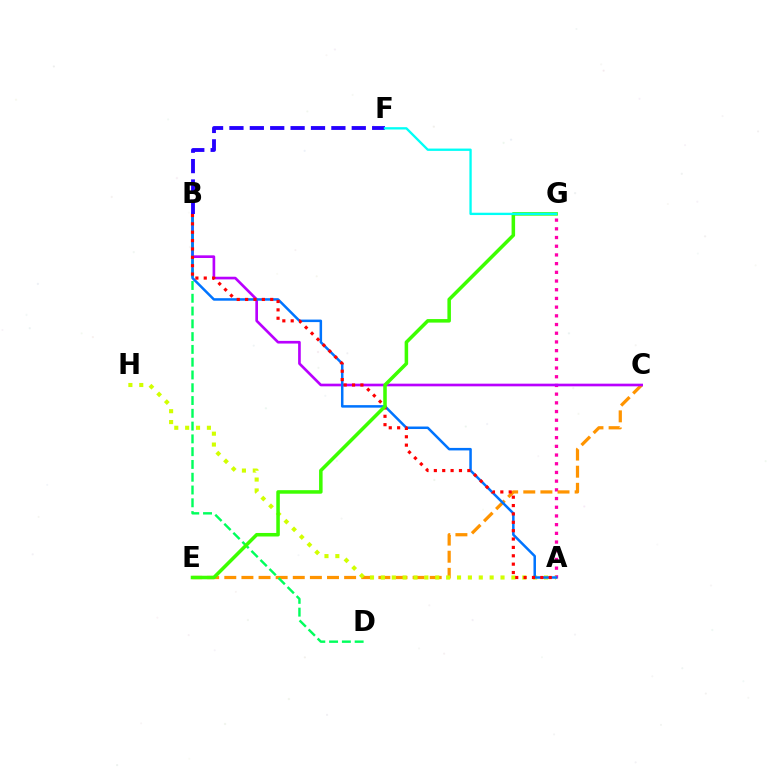{('A', 'G'): [{'color': '#ff00ac', 'line_style': 'dotted', 'thickness': 2.36}], ('C', 'E'): [{'color': '#ff9400', 'line_style': 'dashed', 'thickness': 2.33}], ('B', 'C'): [{'color': '#b900ff', 'line_style': 'solid', 'thickness': 1.92}], ('A', 'H'): [{'color': '#d1ff00', 'line_style': 'dotted', 'thickness': 2.96}], ('B', 'D'): [{'color': '#00ff5c', 'line_style': 'dashed', 'thickness': 1.74}], ('A', 'B'): [{'color': '#0074ff', 'line_style': 'solid', 'thickness': 1.81}, {'color': '#ff0000', 'line_style': 'dotted', 'thickness': 2.27}], ('E', 'G'): [{'color': '#3dff00', 'line_style': 'solid', 'thickness': 2.54}], ('B', 'F'): [{'color': '#2500ff', 'line_style': 'dashed', 'thickness': 2.77}], ('F', 'G'): [{'color': '#00fff6', 'line_style': 'solid', 'thickness': 1.68}]}